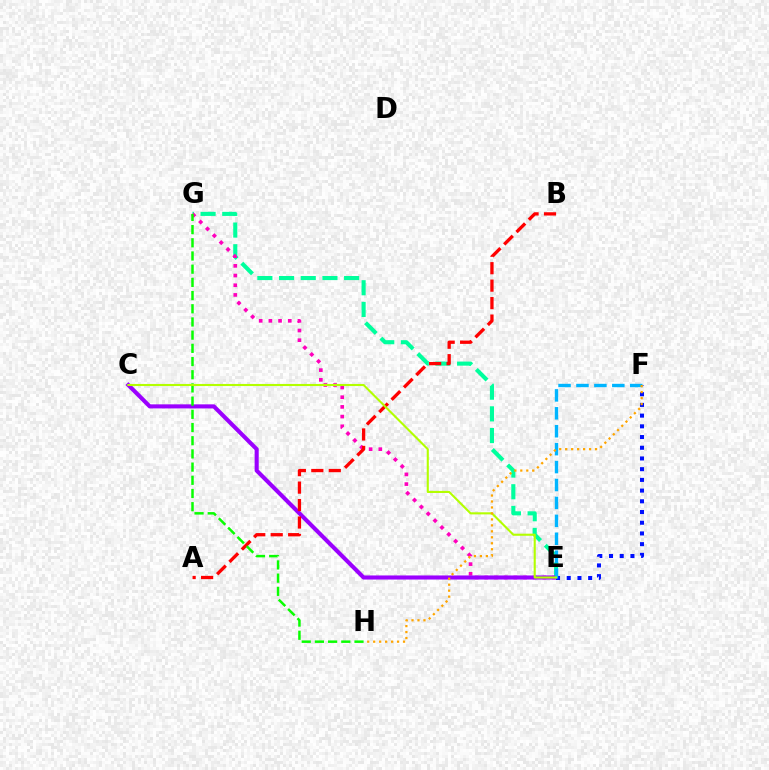{('E', 'G'): [{'color': '#00ff9d', 'line_style': 'dashed', 'thickness': 2.95}, {'color': '#ff00bd', 'line_style': 'dotted', 'thickness': 2.63}], ('C', 'E'): [{'color': '#9b00ff', 'line_style': 'solid', 'thickness': 2.94}, {'color': '#b3ff00', 'line_style': 'solid', 'thickness': 1.51}], ('A', 'B'): [{'color': '#ff0000', 'line_style': 'dashed', 'thickness': 2.37}], ('G', 'H'): [{'color': '#08ff00', 'line_style': 'dashed', 'thickness': 1.79}], ('E', 'F'): [{'color': '#0010ff', 'line_style': 'dotted', 'thickness': 2.91}, {'color': '#00b5ff', 'line_style': 'dashed', 'thickness': 2.44}], ('F', 'H'): [{'color': '#ffa500', 'line_style': 'dotted', 'thickness': 1.62}]}